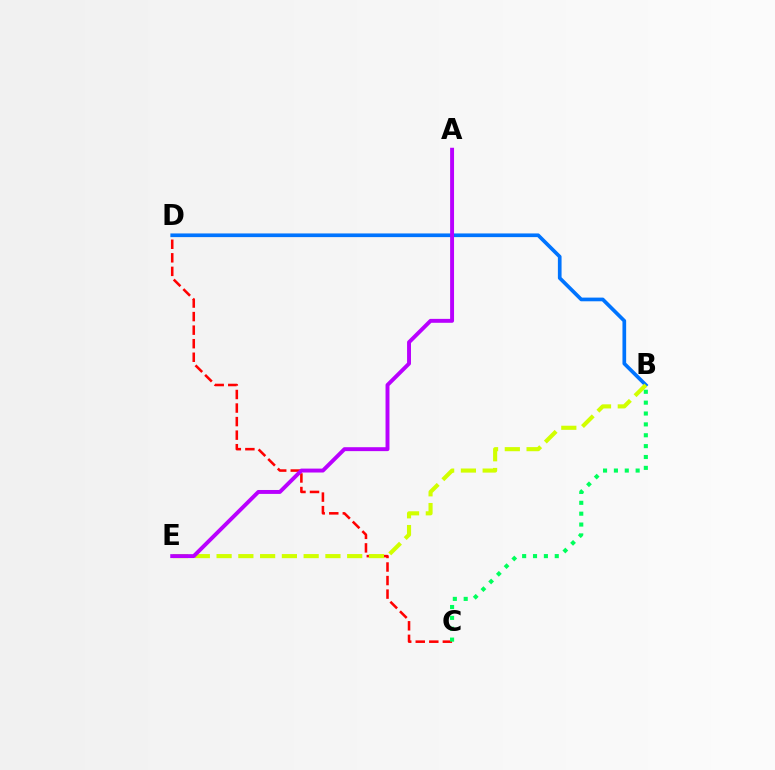{('C', 'D'): [{'color': '#ff0000', 'line_style': 'dashed', 'thickness': 1.84}], ('B', 'D'): [{'color': '#0074ff', 'line_style': 'solid', 'thickness': 2.65}], ('B', 'E'): [{'color': '#d1ff00', 'line_style': 'dashed', 'thickness': 2.96}], ('A', 'E'): [{'color': '#b900ff', 'line_style': 'solid', 'thickness': 2.82}], ('B', 'C'): [{'color': '#00ff5c', 'line_style': 'dotted', 'thickness': 2.95}]}